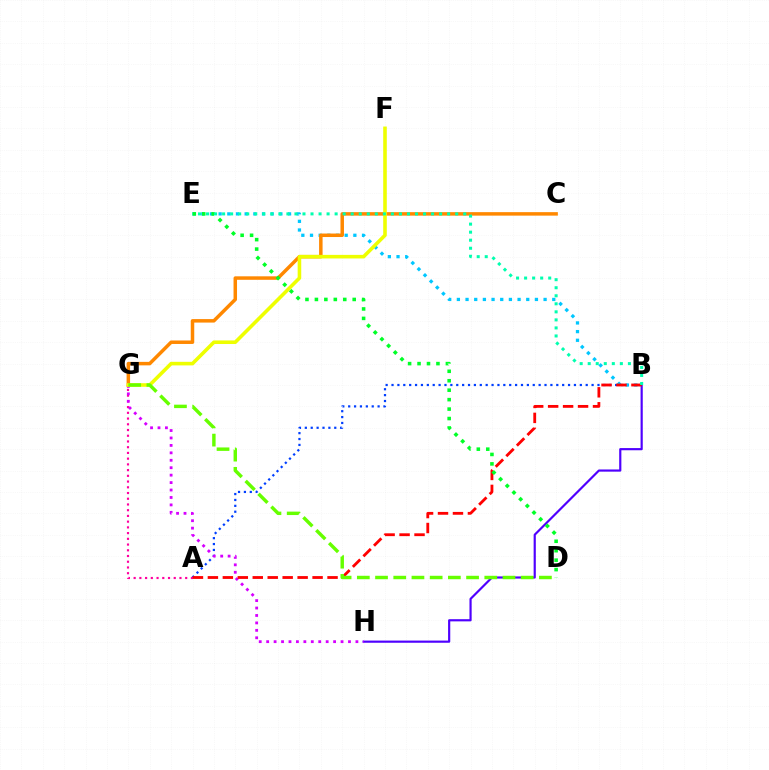{('B', 'H'): [{'color': '#4f00ff', 'line_style': 'solid', 'thickness': 1.57}], ('A', 'B'): [{'color': '#003fff', 'line_style': 'dotted', 'thickness': 1.6}, {'color': '#ff0000', 'line_style': 'dashed', 'thickness': 2.03}], ('A', 'G'): [{'color': '#ff00a0', 'line_style': 'dotted', 'thickness': 1.56}], ('B', 'E'): [{'color': '#00c7ff', 'line_style': 'dotted', 'thickness': 2.36}, {'color': '#00ffaf', 'line_style': 'dotted', 'thickness': 2.18}], ('G', 'H'): [{'color': '#d600ff', 'line_style': 'dotted', 'thickness': 2.02}], ('C', 'G'): [{'color': '#ff8800', 'line_style': 'solid', 'thickness': 2.51}], ('F', 'G'): [{'color': '#eeff00', 'line_style': 'solid', 'thickness': 2.58}], ('D', 'G'): [{'color': '#66ff00', 'line_style': 'dashed', 'thickness': 2.47}], ('D', 'E'): [{'color': '#00ff27', 'line_style': 'dotted', 'thickness': 2.57}]}